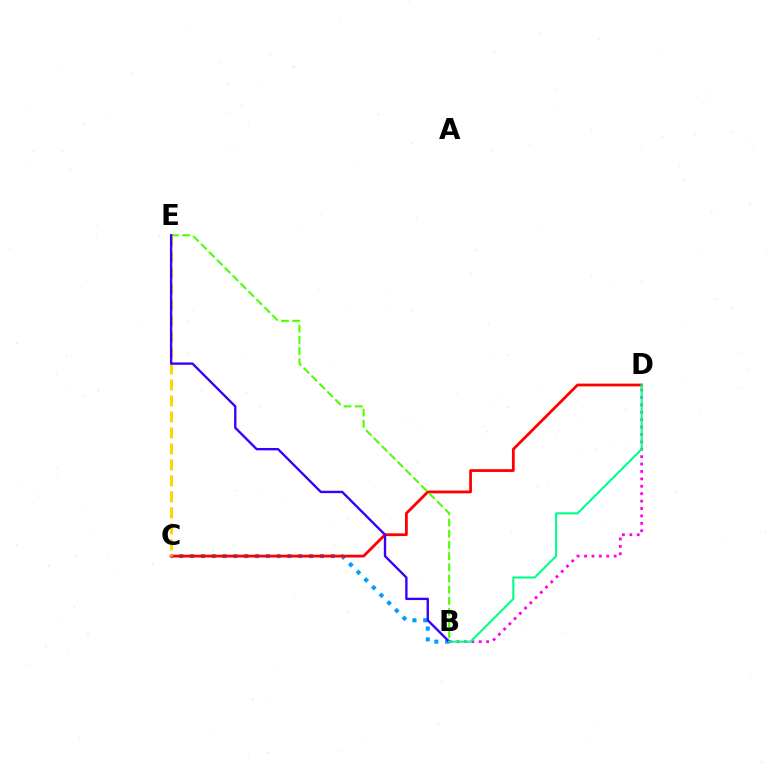{('B', 'C'): [{'color': '#009eff', 'line_style': 'dotted', 'thickness': 2.94}], ('B', 'D'): [{'color': '#ff00ed', 'line_style': 'dotted', 'thickness': 2.01}, {'color': '#00ff86', 'line_style': 'solid', 'thickness': 1.51}], ('C', 'D'): [{'color': '#ff0000', 'line_style': 'solid', 'thickness': 2.0}], ('B', 'E'): [{'color': '#4fff00', 'line_style': 'dashed', 'thickness': 1.52}, {'color': '#3700ff', 'line_style': 'solid', 'thickness': 1.7}], ('C', 'E'): [{'color': '#ffd500', 'line_style': 'dashed', 'thickness': 2.17}]}